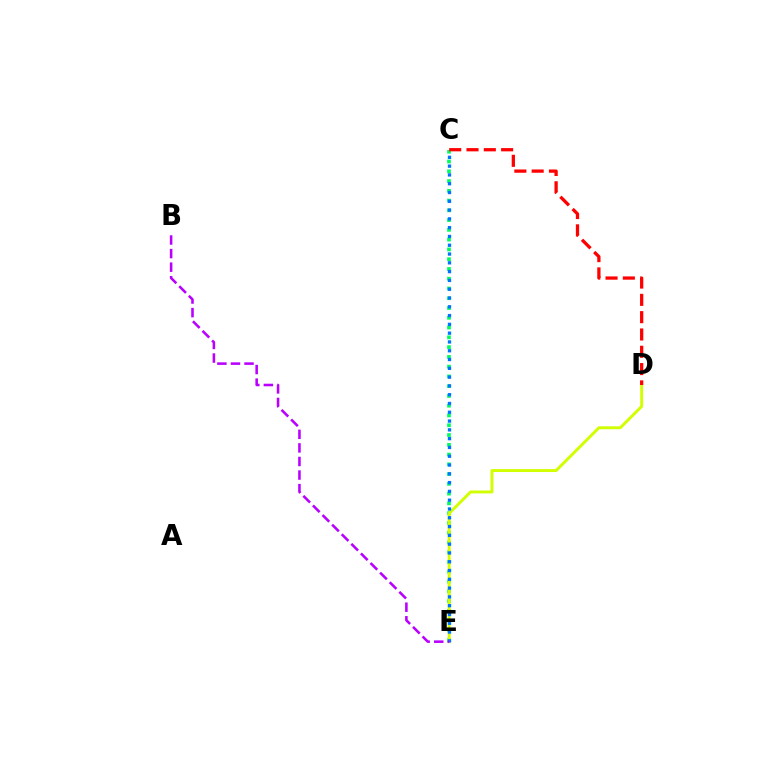{('C', 'E'): [{'color': '#00ff5c', 'line_style': 'dotted', 'thickness': 2.65}, {'color': '#0074ff', 'line_style': 'dotted', 'thickness': 2.39}], ('D', 'E'): [{'color': '#d1ff00', 'line_style': 'solid', 'thickness': 2.11}], ('C', 'D'): [{'color': '#ff0000', 'line_style': 'dashed', 'thickness': 2.35}], ('B', 'E'): [{'color': '#b900ff', 'line_style': 'dashed', 'thickness': 1.84}]}